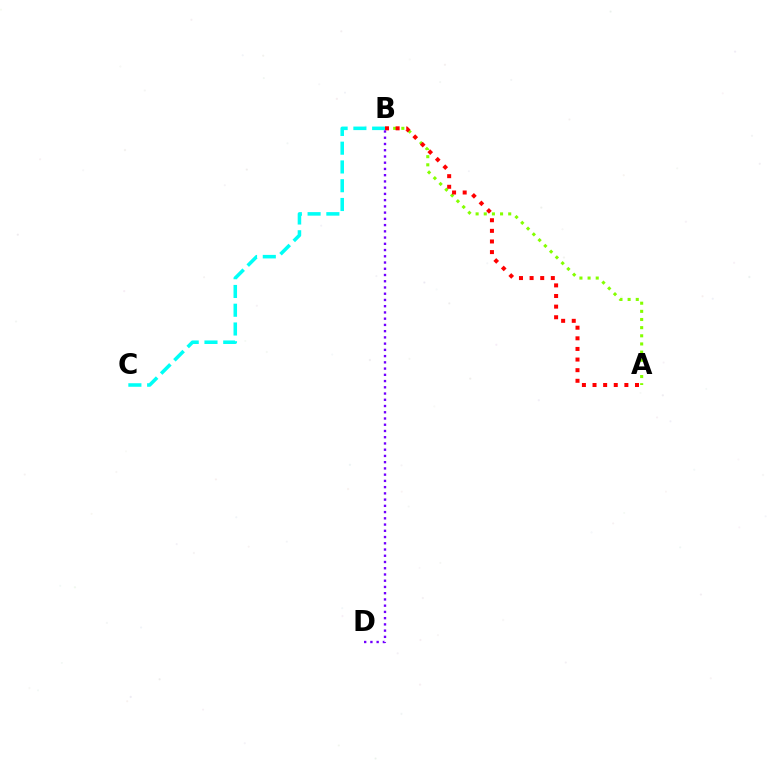{('B', 'C'): [{'color': '#00fff6', 'line_style': 'dashed', 'thickness': 2.55}], ('A', 'B'): [{'color': '#84ff00', 'line_style': 'dotted', 'thickness': 2.21}, {'color': '#ff0000', 'line_style': 'dotted', 'thickness': 2.88}], ('B', 'D'): [{'color': '#7200ff', 'line_style': 'dotted', 'thickness': 1.7}]}